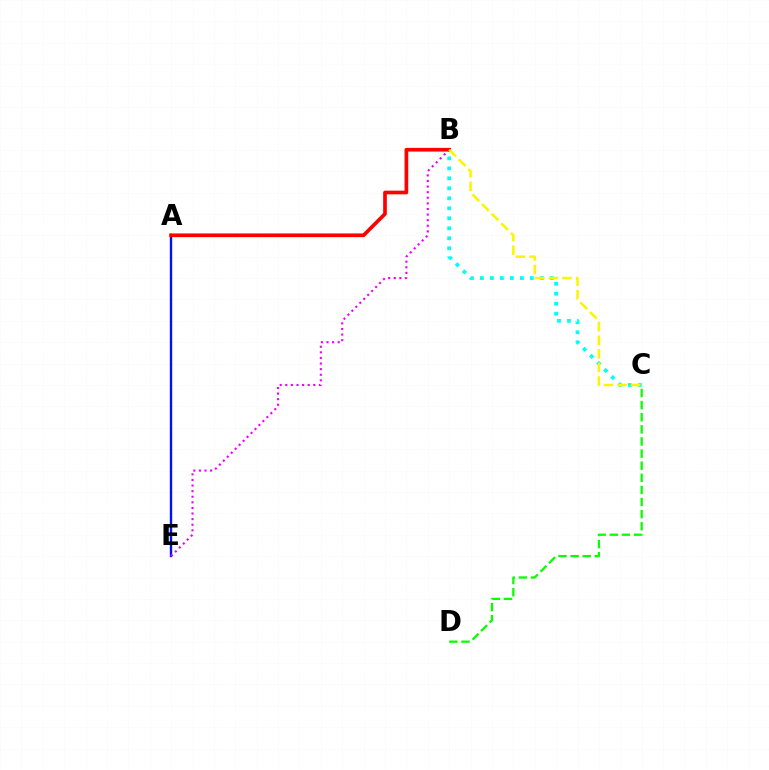{('B', 'C'): [{'color': '#00fff6', 'line_style': 'dotted', 'thickness': 2.71}, {'color': '#fcf500', 'line_style': 'dashed', 'thickness': 1.85}], ('A', 'E'): [{'color': '#0010ff', 'line_style': 'solid', 'thickness': 1.71}], ('B', 'E'): [{'color': '#ee00ff', 'line_style': 'dotted', 'thickness': 1.52}], ('A', 'B'): [{'color': '#ff0000', 'line_style': 'solid', 'thickness': 2.66}], ('C', 'D'): [{'color': '#08ff00', 'line_style': 'dashed', 'thickness': 1.65}]}